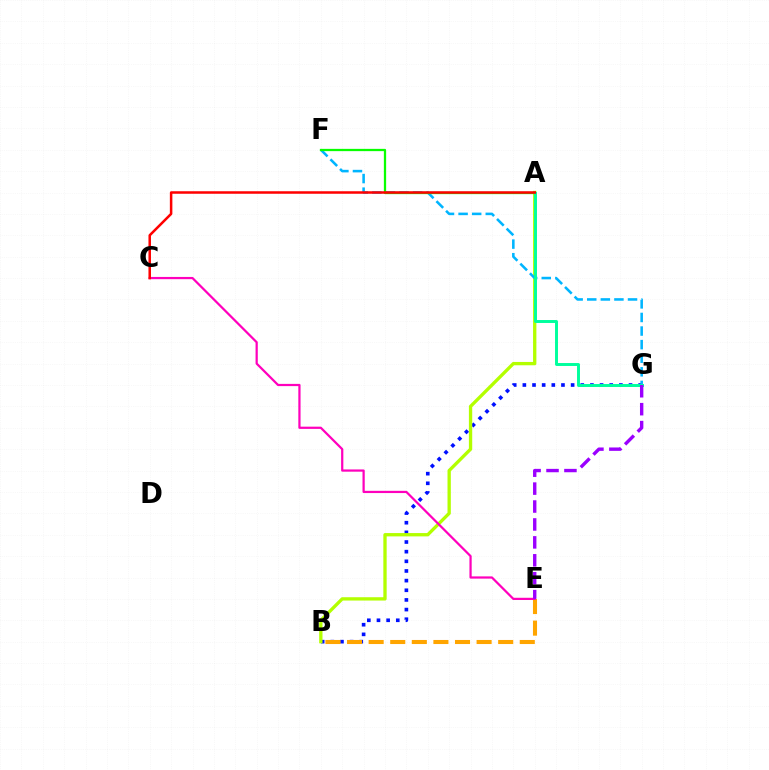{('B', 'G'): [{'color': '#0010ff', 'line_style': 'dotted', 'thickness': 2.62}], ('A', 'B'): [{'color': '#b3ff00', 'line_style': 'solid', 'thickness': 2.39}], ('F', 'G'): [{'color': '#00b5ff', 'line_style': 'dashed', 'thickness': 1.85}], ('A', 'F'): [{'color': '#08ff00', 'line_style': 'solid', 'thickness': 1.63}], ('A', 'G'): [{'color': '#00ff9d', 'line_style': 'solid', 'thickness': 2.13}], ('B', 'E'): [{'color': '#ffa500', 'line_style': 'dashed', 'thickness': 2.93}], ('C', 'E'): [{'color': '#ff00bd', 'line_style': 'solid', 'thickness': 1.61}], ('E', 'G'): [{'color': '#9b00ff', 'line_style': 'dashed', 'thickness': 2.43}], ('A', 'C'): [{'color': '#ff0000', 'line_style': 'solid', 'thickness': 1.81}]}